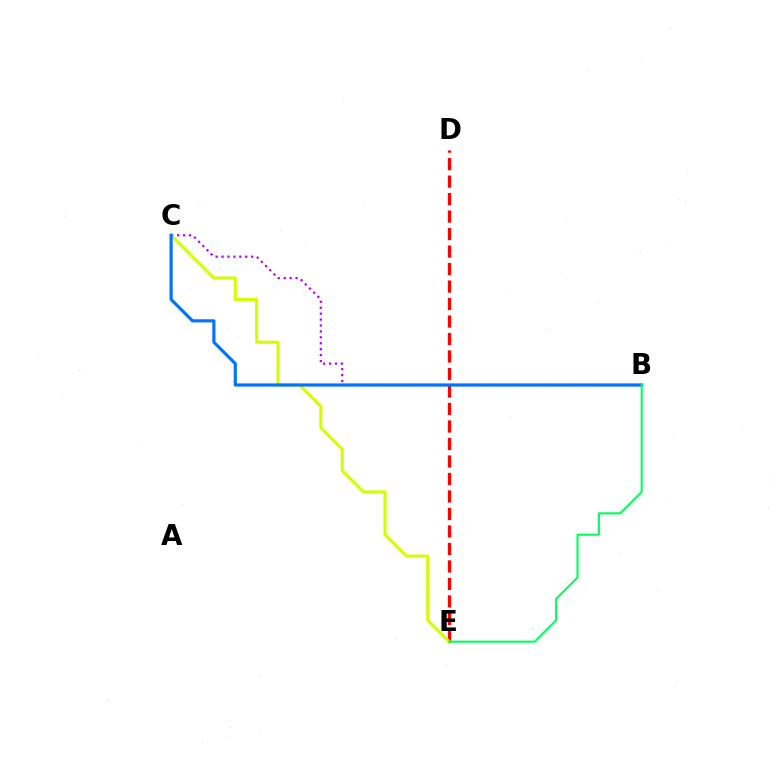{('B', 'C'): [{'color': '#b900ff', 'line_style': 'dotted', 'thickness': 1.61}, {'color': '#0074ff', 'line_style': 'solid', 'thickness': 2.28}], ('D', 'E'): [{'color': '#ff0000', 'line_style': 'dashed', 'thickness': 2.38}], ('C', 'E'): [{'color': '#d1ff00', 'line_style': 'solid', 'thickness': 2.21}], ('B', 'E'): [{'color': '#00ff5c', 'line_style': 'solid', 'thickness': 1.5}]}